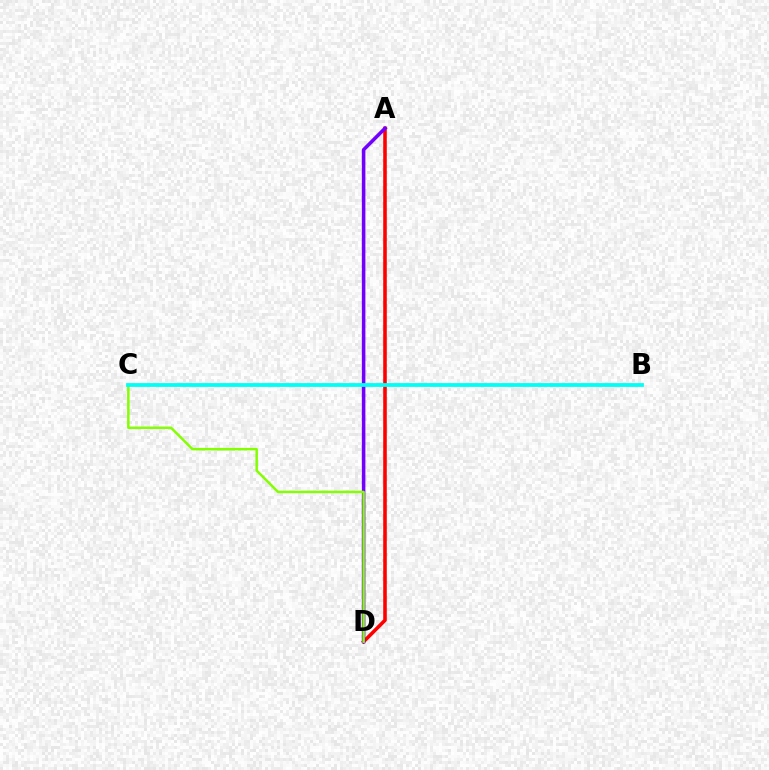{('A', 'D'): [{'color': '#ff0000', 'line_style': 'solid', 'thickness': 2.57}, {'color': '#7200ff', 'line_style': 'solid', 'thickness': 2.55}], ('C', 'D'): [{'color': '#84ff00', 'line_style': 'solid', 'thickness': 1.78}], ('B', 'C'): [{'color': '#00fff6', 'line_style': 'solid', 'thickness': 2.72}]}